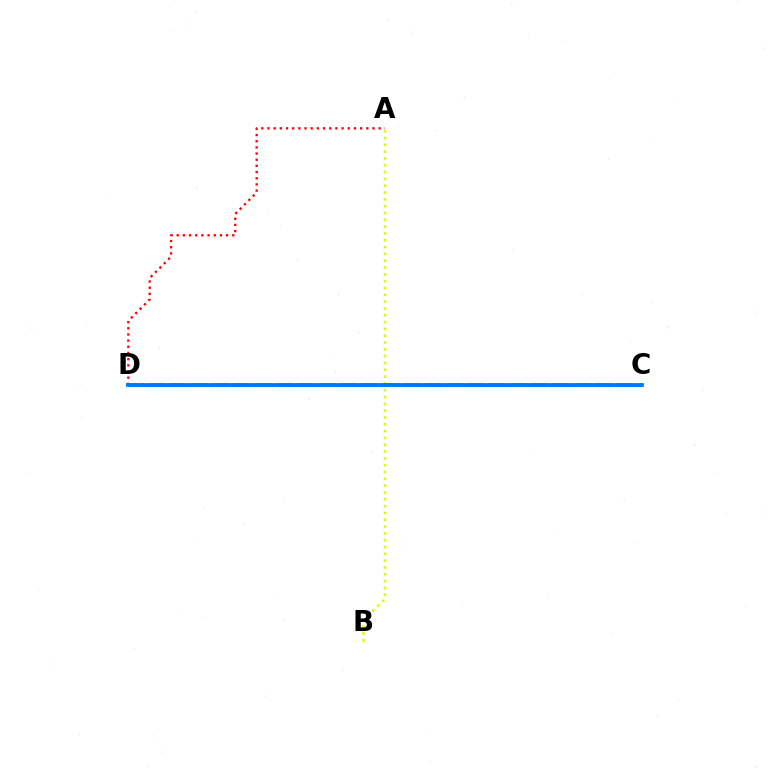{('C', 'D'): [{'color': '#b900ff', 'line_style': 'dotted', 'thickness': 2.01}, {'color': '#00ff5c', 'line_style': 'dashed', 'thickness': 2.89}, {'color': '#0074ff', 'line_style': 'solid', 'thickness': 2.72}], ('A', 'B'): [{'color': '#d1ff00', 'line_style': 'dotted', 'thickness': 1.85}], ('A', 'D'): [{'color': '#ff0000', 'line_style': 'dotted', 'thickness': 1.68}]}